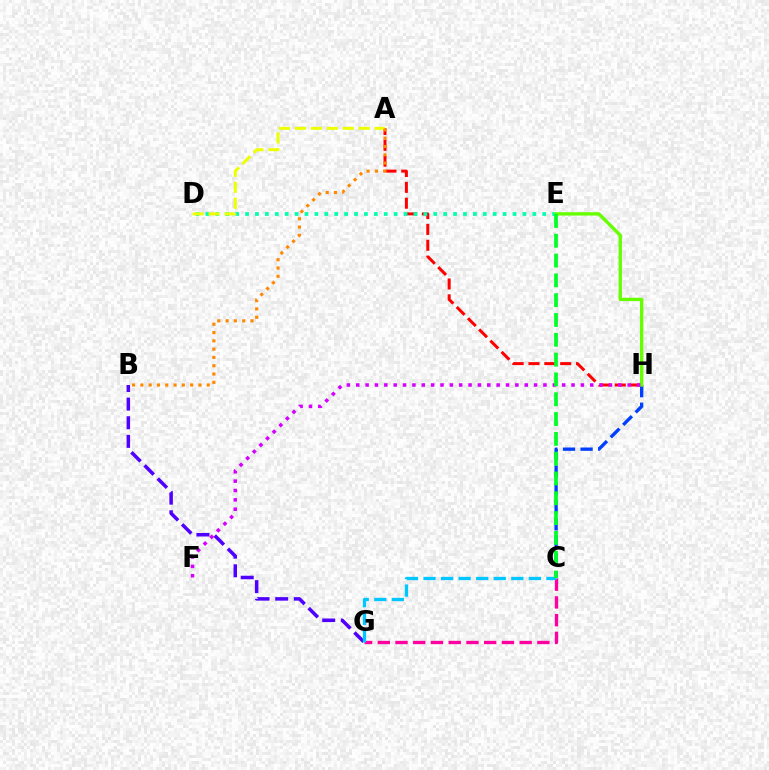{('A', 'H'): [{'color': '#ff0000', 'line_style': 'dashed', 'thickness': 2.15}], ('C', 'G'): [{'color': '#ff00a0', 'line_style': 'dashed', 'thickness': 2.41}, {'color': '#00c7ff', 'line_style': 'dashed', 'thickness': 2.39}], ('C', 'H'): [{'color': '#003fff', 'line_style': 'dashed', 'thickness': 2.39}], ('D', 'E'): [{'color': '#00ffaf', 'line_style': 'dotted', 'thickness': 2.69}], ('B', 'G'): [{'color': '#4f00ff', 'line_style': 'dashed', 'thickness': 2.53}], ('A', 'D'): [{'color': '#eeff00', 'line_style': 'dashed', 'thickness': 2.17}], ('E', 'H'): [{'color': '#66ff00', 'line_style': 'solid', 'thickness': 2.41}], ('A', 'B'): [{'color': '#ff8800', 'line_style': 'dotted', 'thickness': 2.25}], ('F', 'H'): [{'color': '#d600ff', 'line_style': 'dotted', 'thickness': 2.54}], ('C', 'E'): [{'color': '#00ff27', 'line_style': 'dashed', 'thickness': 2.69}]}